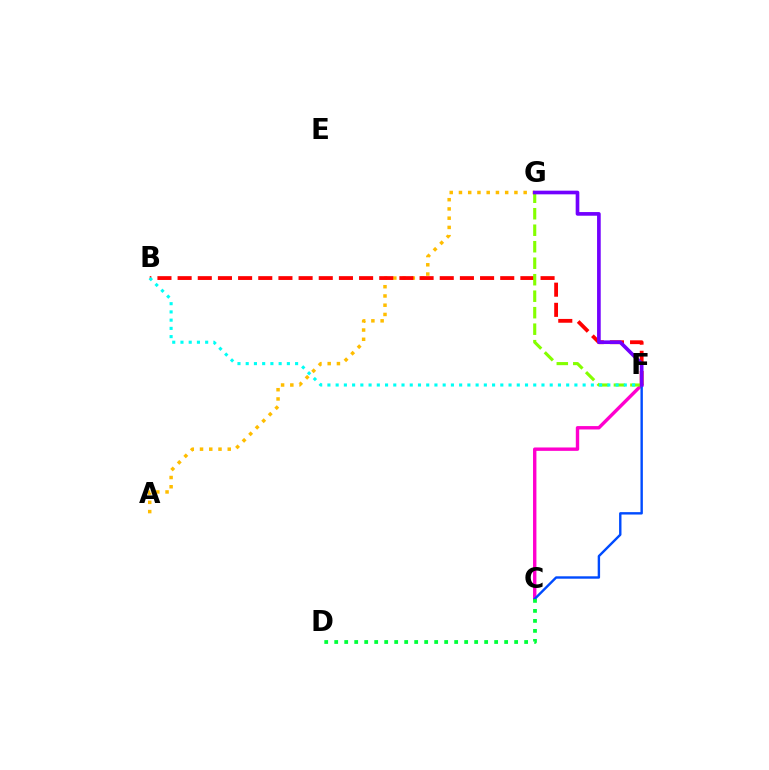{('A', 'G'): [{'color': '#ffbd00', 'line_style': 'dotted', 'thickness': 2.51}], ('B', 'F'): [{'color': '#ff0000', 'line_style': 'dashed', 'thickness': 2.74}, {'color': '#00fff6', 'line_style': 'dotted', 'thickness': 2.24}], ('C', 'F'): [{'color': '#ff00cf', 'line_style': 'solid', 'thickness': 2.44}, {'color': '#004bff', 'line_style': 'solid', 'thickness': 1.73}], ('F', 'G'): [{'color': '#84ff00', 'line_style': 'dashed', 'thickness': 2.24}, {'color': '#7200ff', 'line_style': 'solid', 'thickness': 2.63}], ('C', 'D'): [{'color': '#00ff39', 'line_style': 'dotted', 'thickness': 2.72}]}